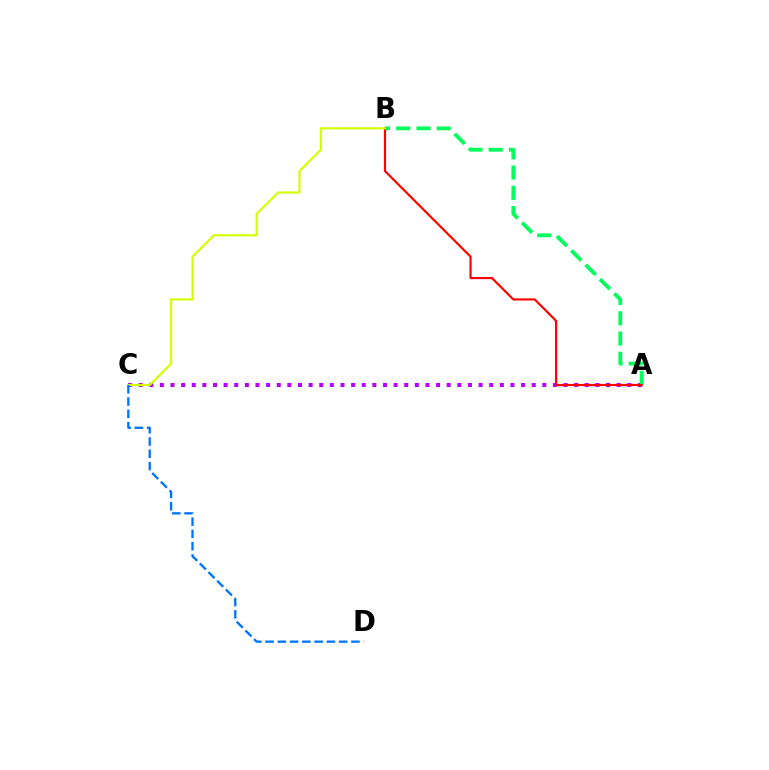{('A', 'C'): [{'color': '#b900ff', 'line_style': 'dotted', 'thickness': 2.89}], ('A', 'B'): [{'color': '#00ff5c', 'line_style': 'dashed', 'thickness': 2.75}, {'color': '#ff0000', 'line_style': 'solid', 'thickness': 1.57}], ('B', 'C'): [{'color': '#d1ff00', 'line_style': 'solid', 'thickness': 1.55}], ('C', 'D'): [{'color': '#0074ff', 'line_style': 'dashed', 'thickness': 1.67}]}